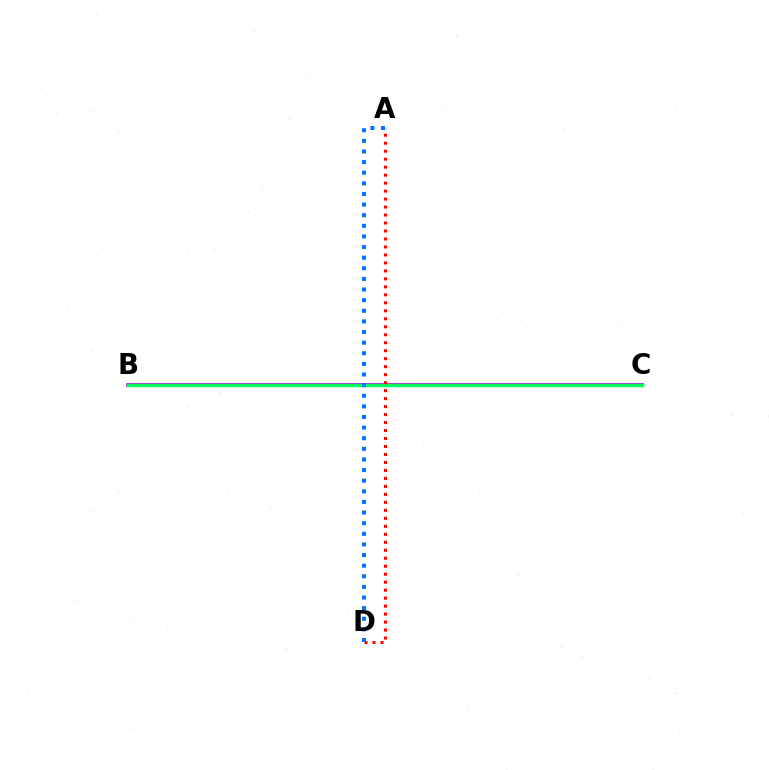{('B', 'C'): [{'color': '#d1ff00', 'line_style': 'solid', 'thickness': 1.54}, {'color': '#b900ff', 'line_style': 'solid', 'thickness': 2.68}, {'color': '#00ff5c', 'line_style': 'solid', 'thickness': 2.45}], ('A', 'D'): [{'color': '#ff0000', 'line_style': 'dotted', 'thickness': 2.17}, {'color': '#0074ff', 'line_style': 'dotted', 'thickness': 2.89}]}